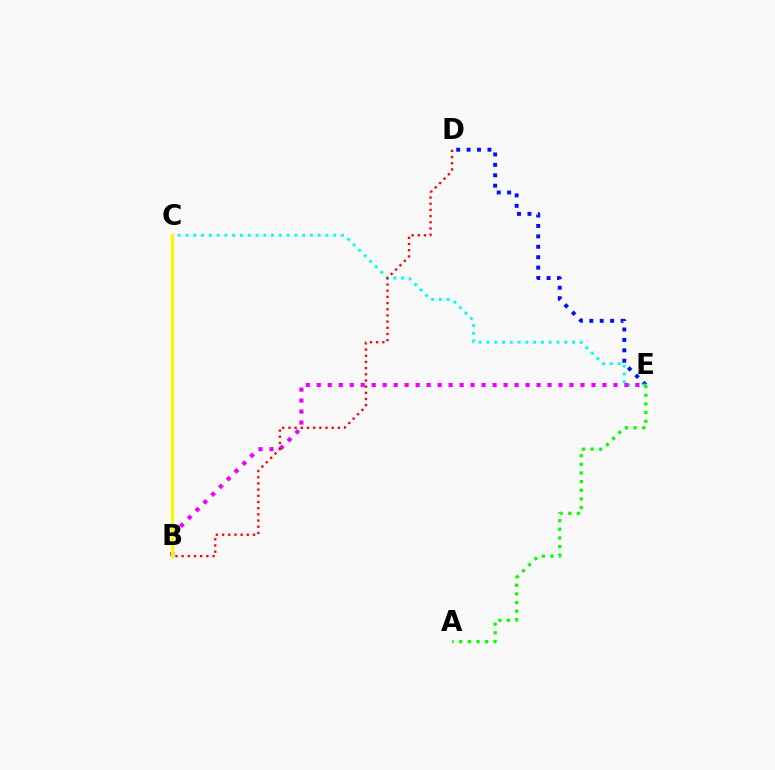{('D', 'E'): [{'color': '#0010ff', 'line_style': 'dotted', 'thickness': 2.83}], ('C', 'E'): [{'color': '#00fff6', 'line_style': 'dotted', 'thickness': 2.11}], ('B', 'E'): [{'color': '#ee00ff', 'line_style': 'dotted', 'thickness': 2.99}], ('A', 'E'): [{'color': '#08ff00', 'line_style': 'dotted', 'thickness': 2.35}], ('B', 'C'): [{'color': '#fcf500', 'line_style': 'solid', 'thickness': 2.36}], ('B', 'D'): [{'color': '#ff0000', 'line_style': 'dotted', 'thickness': 1.68}]}